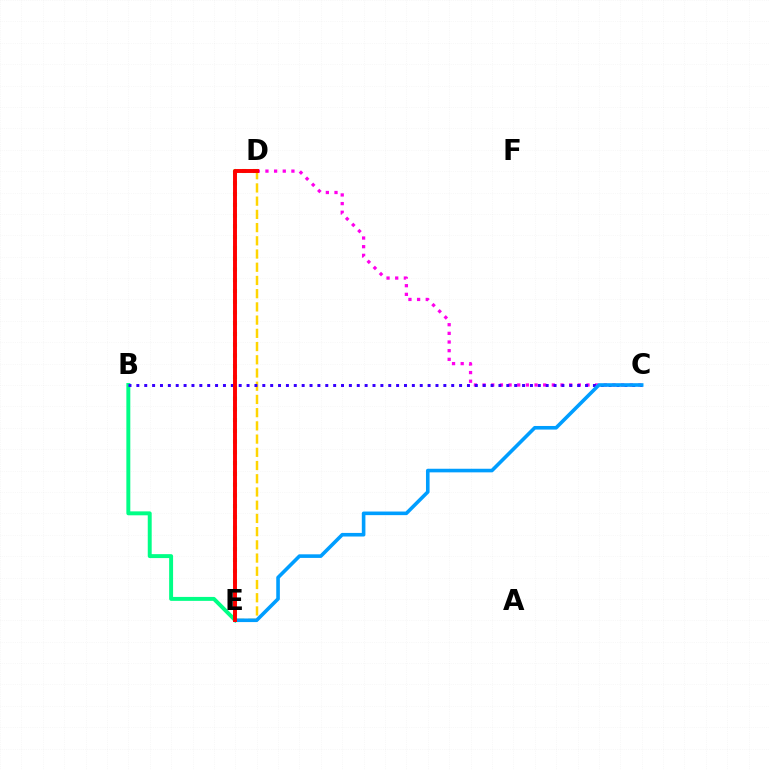{('B', 'E'): [{'color': '#00ff86', 'line_style': 'solid', 'thickness': 2.84}], ('D', 'E'): [{'color': '#ffd500', 'line_style': 'dashed', 'thickness': 1.8}, {'color': '#4fff00', 'line_style': 'dotted', 'thickness': 2.92}, {'color': '#ff0000', 'line_style': 'solid', 'thickness': 2.83}], ('C', 'D'): [{'color': '#ff00ed', 'line_style': 'dotted', 'thickness': 2.35}], ('B', 'C'): [{'color': '#3700ff', 'line_style': 'dotted', 'thickness': 2.14}], ('C', 'E'): [{'color': '#009eff', 'line_style': 'solid', 'thickness': 2.59}]}